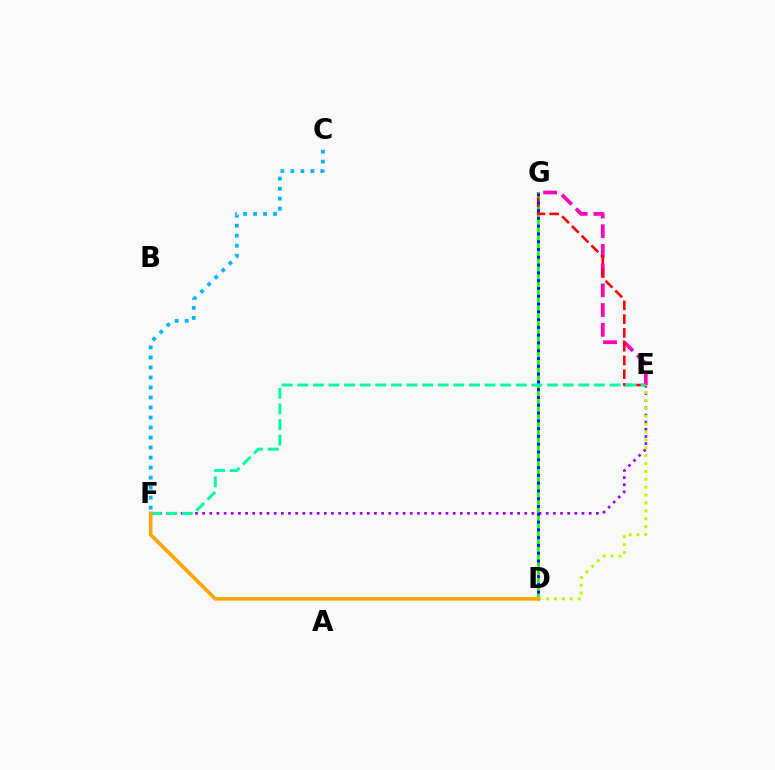{('E', 'G'): [{'color': '#ff00bd', 'line_style': 'dashed', 'thickness': 2.68}, {'color': '#ff0000', 'line_style': 'dashed', 'thickness': 1.87}], ('D', 'G'): [{'color': '#08ff00', 'line_style': 'solid', 'thickness': 1.86}, {'color': '#0010ff', 'line_style': 'dotted', 'thickness': 2.12}], ('C', 'F'): [{'color': '#00b5ff', 'line_style': 'dotted', 'thickness': 2.72}], ('E', 'F'): [{'color': '#9b00ff', 'line_style': 'dotted', 'thickness': 1.95}, {'color': '#00ff9d', 'line_style': 'dashed', 'thickness': 2.12}], ('D', 'E'): [{'color': '#b3ff00', 'line_style': 'dotted', 'thickness': 2.14}], ('D', 'F'): [{'color': '#ffa500', 'line_style': 'solid', 'thickness': 2.59}]}